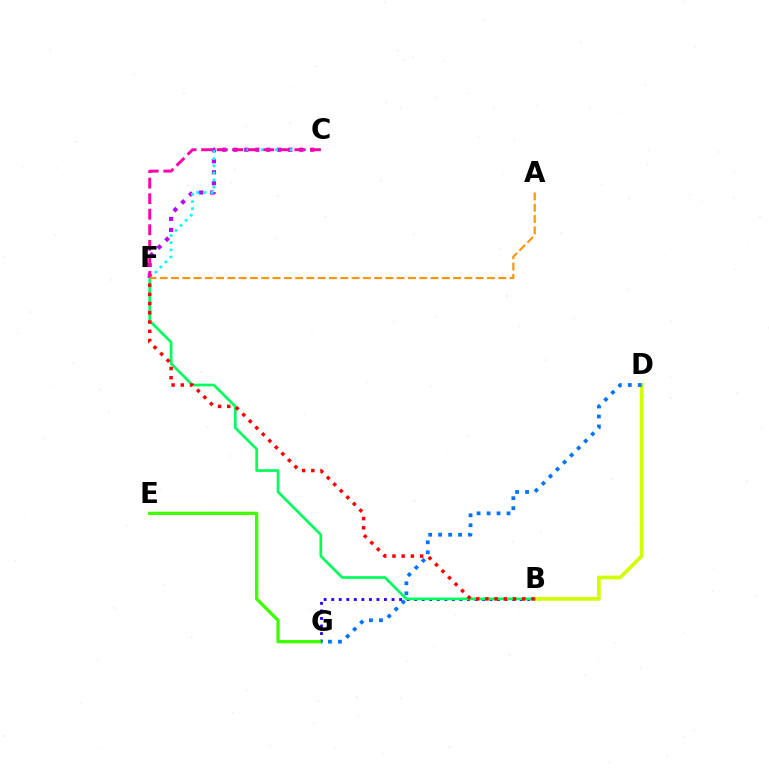{('B', 'G'): [{'color': '#2500ff', 'line_style': 'dotted', 'thickness': 2.05}], ('C', 'F'): [{'color': '#b900ff', 'line_style': 'dotted', 'thickness': 2.99}, {'color': '#00fff6', 'line_style': 'dotted', 'thickness': 1.94}, {'color': '#ff00ac', 'line_style': 'dashed', 'thickness': 2.11}], ('B', 'D'): [{'color': '#d1ff00', 'line_style': 'solid', 'thickness': 2.66}], ('E', 'G'): [{'color': '#3dff00', 'line_style': 'solid', 'thickness': 2.37}], ('B', 'F'): [{'color': '#00ff5c', 'line_style': 'solid', 'thickness': 1.94}, {'color': '#ff0000', 'line_style': 'dotted', 'thickness': 2.51}], ('D', 'G'): [{'color': '#0074ff', 'line_style': 'dotted', 'thickness': 2.71}], ('A', 'F'): [{'color': '#ff9400', 'line_style': 'dashed', 'thickness': 1.53}]}